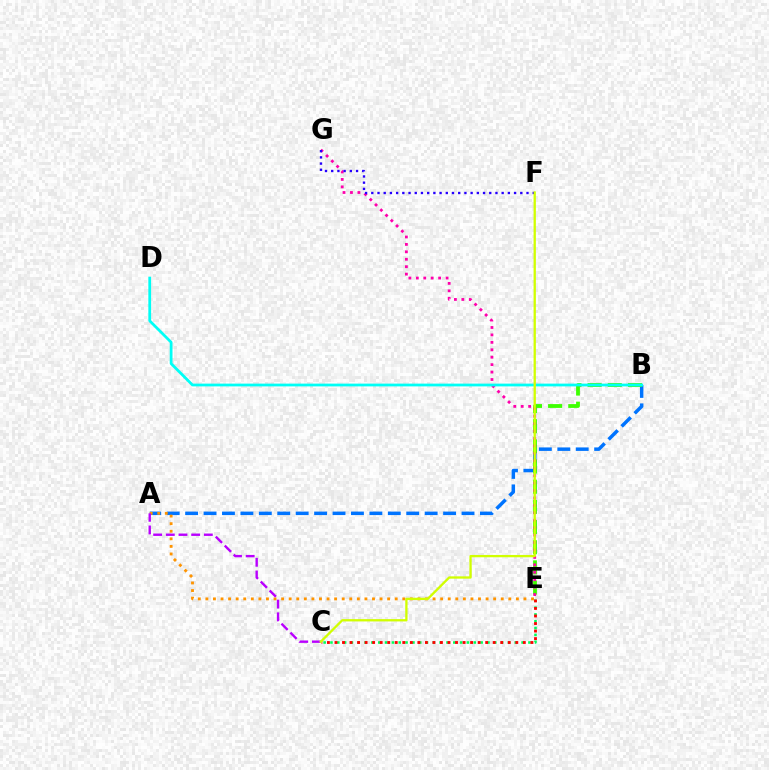{('C', 'E'): [{'color': '#00ff5c', 'line_style': 'dotted', 'thickness': 1.85}, {'color': '#ff0000', 'line_style': 'dotted', 'thickness': 2.05}], ('A', 'B'): [{'color': '#0074ff', 'line_style': 'dashed', 'thickness': 2.5}], ('B', 'E'): [{'color': '#3dff00', 'line_style': 'dashed', 'thickness': 2.74}], ('E', 'G'): [{'color': '#ff00ac', 'line_style': 'dotted', 'thickness': 2.02}], ('B', 'D'): [{'color': '#00fff6', 'line_style': 'solid', 'thickness': 1.99}], ('F', 'G'): [{'color': '#2500ff', 'line_style': 'dotted', 'thickness': 1.69}], ('A', 'E'): [{'color': '#ff9400', 'line_style': 'dotted', 'thickness': 2.06}], ('A', 'C'): [{'color': '#b900ff', 'line_style': 'dashed', 'thickness': 1.72}], ('C', 'F'): [{'color': '#d1ff00', 'line_style': 'solid', 'thickness': 1.66}]}